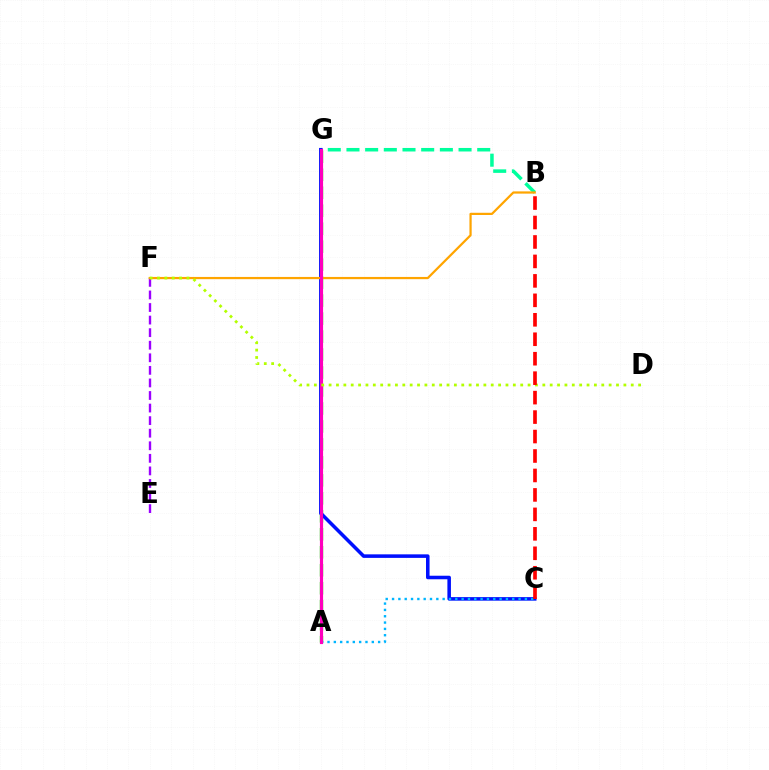{('B', 'G'): [{'color': '#00ff9d', 'line_style': 'dashed', 'thickness': 2.54}], ('A', 'G'): [{'color': '#08ff00', 'line_style': 'dashed', 'thickness': 2.44}, {'color': '#ff00bd', 'line_style': 'solid', 'thickness': 2.27}], ('C', 'G'): [{'color': '#0010ff', 'line_style': 'solid', 'thickness': 2.55}], ('A', 'C'): [{'color': '#00b5ff', 'line_style': 'dotted', 'thickness': 1.72}], ('E', 'F'): [{'color': '#9b00ff', 'line_style': 'dashed', 'thickness': 1.71}], ('B', 'F'): [{'color': '#ffa500', 'line_style': 'solid', 'thickness': 1.6}], ('D', 'F'): [{'color': '#b3ff00', 'line_style': 'dotted', 'thickness': 2.0}], ('B', 'C'): [{'color': '#ff0000', 'line_style': 'dashed', 'thickness': 2.64}]}